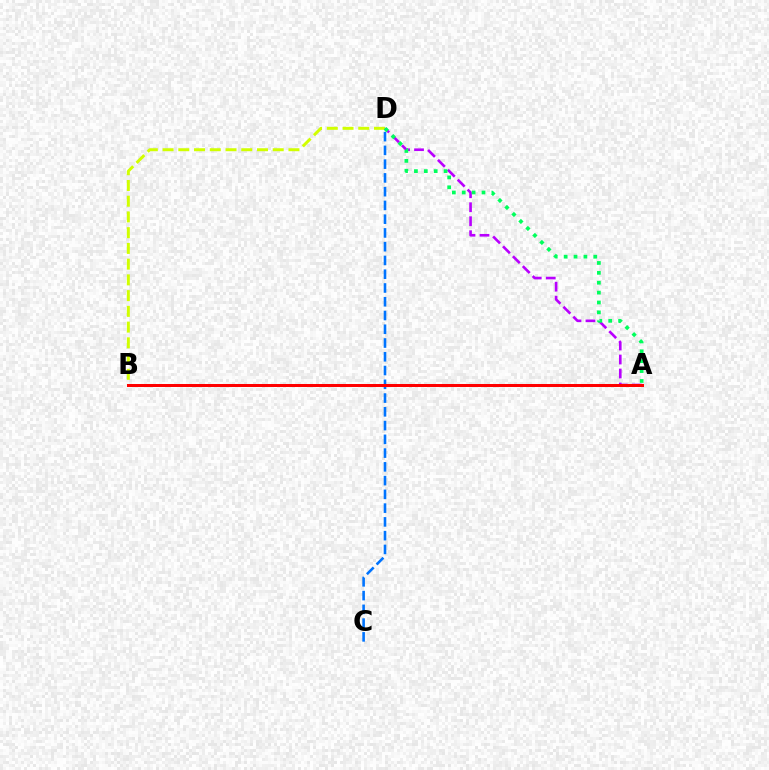{('C', 'D'): [{'color': '#0074ff', 'line_style': 'dashed', 'thickness': 1.87}], ('B', 'D'): [{'color': '#d1ff00', 'line_style': 'dashed', 'thickness': 2.14}], ('A', 'D'): [{'color': '#b900ff', 'line_style': 'dashed', 'thickness': 1.9}, {'color': '#00ff5c', 'line_style': 'dotted', 'thickness': 2.69}], ('A', 'B'): [{'color': '#ff0000', 'line_style': 'solid', 'thickness': 2.17}]}